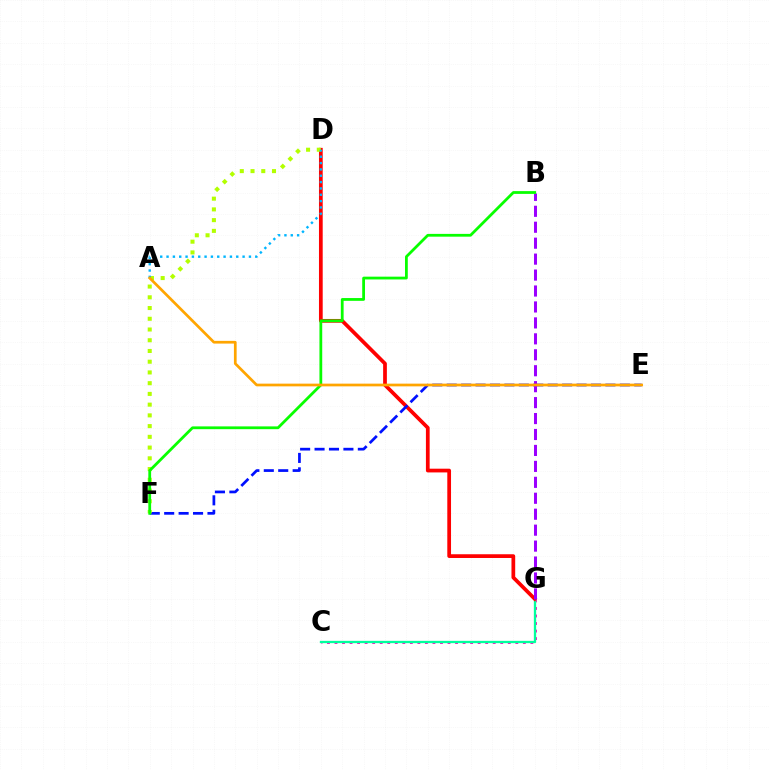{('C', 'G'): [{'color': '#ff00bd', 'line_style': 'dotted', 'thickness': 2.05}, {'color': '#00ff9d', 'line_style': 'solid', 'thickness': 1.66}], ('D', 'G'): [{'color': '#ff0000', 'line_style': 'solid', 'thickness': 2.69}], ('E', 'F'): [{'color': '#0010ff', 'line_style': 'dashed', 'thickness': 1.96}], ('B', 'G'): [{'color': '#9b00ff', 'line_style': 'dashed', 'thickness': 2.17}], ('D', 'F'): [{'color': '#b3ff00', 'line_style': 'dotted', 'thickness': 2.92}], ('B', 'F'): [{'color': '#08ff00', 'line_style': 'solid', 'thickness': 2.0}], ('A', 'D'): [{'color': '#00b5ff', 'line_style': 'dotted', 'thickness': 1.72}], ('A', 'E'): [{'color': '#ffa500', 'line_style': 'solid', 'thickness': 1.95}]}